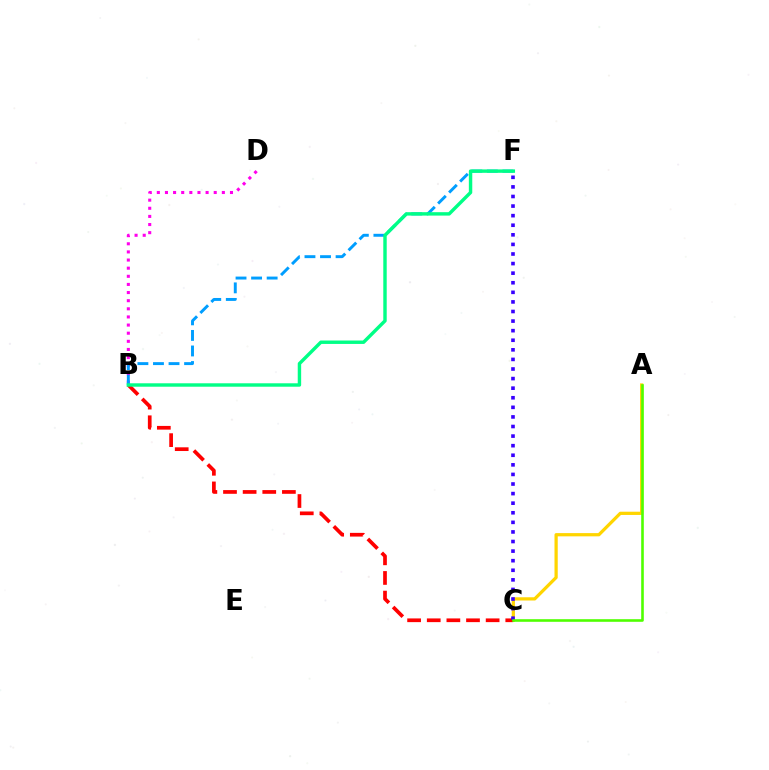{('B', 'D'): [{'color': '#ff00ed', 'line_style': 'dotted', 'thickness': 2.21}], ('A', 'C'): [{'color': '#ffd500', 'line_style': 'solid', 'thickness': 2.33}, {'color': '#4fff00', 'line_style': 'solid', 'thickness': 1.88}], ('B', 'C'): [{'color': '#ff0000', 'line_style': 'dashed', 'thickness': 2.67}], ('C', 'F'): [{'color': '#3700ff', 'line_style': 'dotted', 'thickness': 2.6}], ('B', 'F'): [{'color': '#009eff', 'line_style': 'dashed', 'thickness': 2.11}, {'color': '#00ff86', 'line_style': 'solid', 'thickness': 2.46}]}